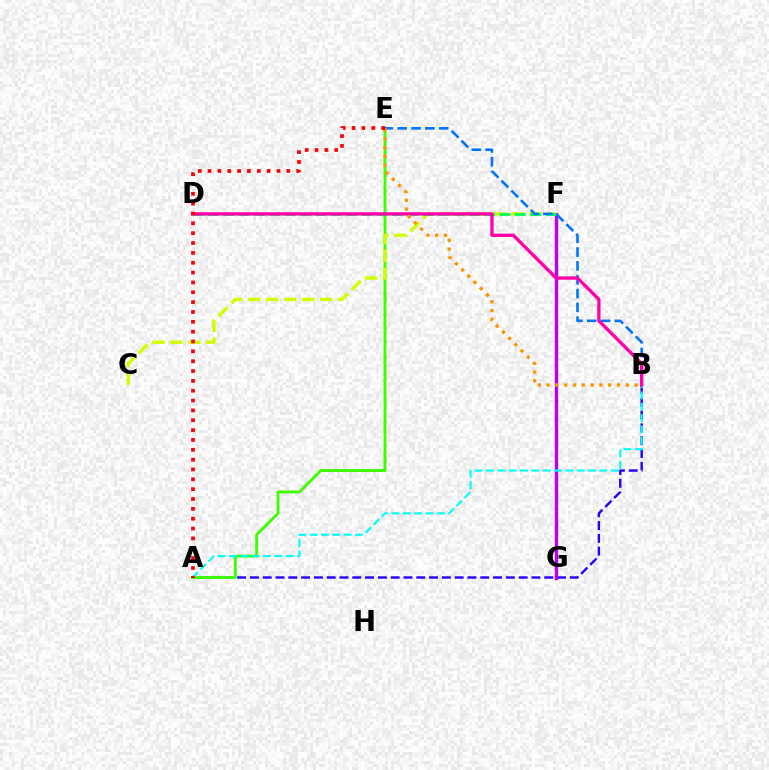{('A', 'B'): [{'color': '#2500ff', 'line_style': 'dashed', 'thickness': 1.74}, {'color': '#00fff6', 'line_style': 'dashed', 'thickness': 1.54}], ('A', 'E'): [{'color': '#3dff00', 'line_style': 'solid', 'thickness': 2.07}, {'color': '#ff0000', 'line_style': 'dotted', 'thickness': 2.67}], ('F', 'G'): [{'color': '#b900ff', 'line_style': 'solid', 'thickness': 2.42}], ('C', 'F'): [{'color': '#d1ff00', 'line_style': 'dashed', 'thickness': 2.45}], ('D', 'F'): [{'color': '#00ff5c', 'line_style': 'dashed', 'thickness': 2.09}], ('B', 'E'): [{'color': '#0074ff', 'line_style': 'dashed', 'thickness': 1.88}, {'color': '#ff9400', 'line_style': 'dotted', 'thickness': 2.39}], ('B', 'D'): [{'color': '#ff00ac', 'line_style': 'solid', 'thickness': 2.38}]}